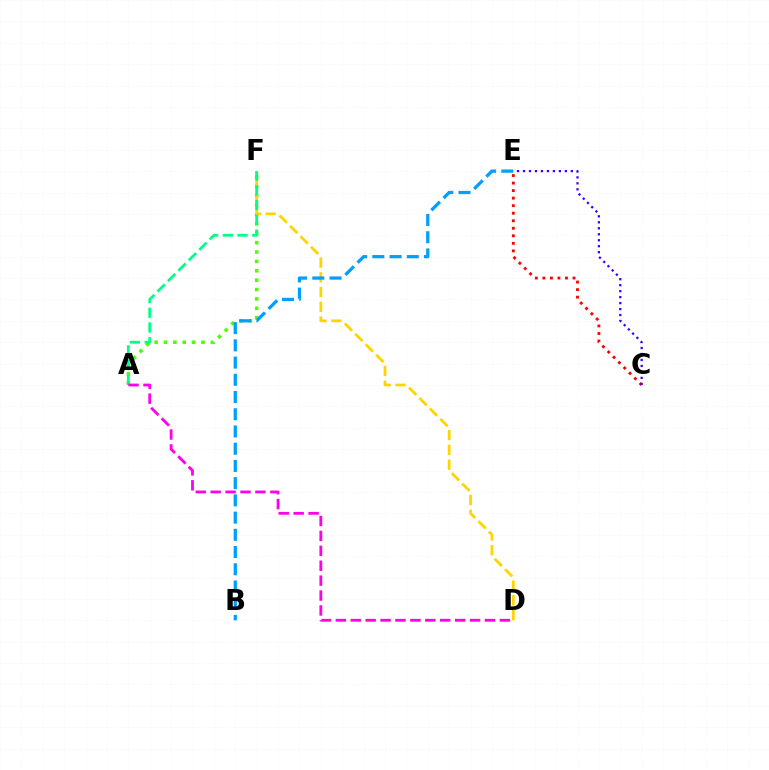{('A', 'F'): [{'color': '#4fff00', 'line_style': 'dotted', 'thickness': 2.55}, {'color': '#00ff86', 'line_style': 'dashed', 'thickness': 2.0}], ('D', 'F'): [{'color': '#ffd500', 'line_style': 'dashed', 'thickness': 2.0}], ('B', 'E'): [{'color': '#009eff', 'line_style': 'dashed', 'thickness': 2.34}], ('C', 'E'): [{'color': '#ff0000', 'line_style': 'dotted', 'thickness': 2.05}, {'color': '#3700ff', 'line_style': 'dotted', 'thickness': 1.62}], ('A', 'D'): [{'color': '#ff00ed', 'line_style': 'dashed', 'thickness': 2.03}]}